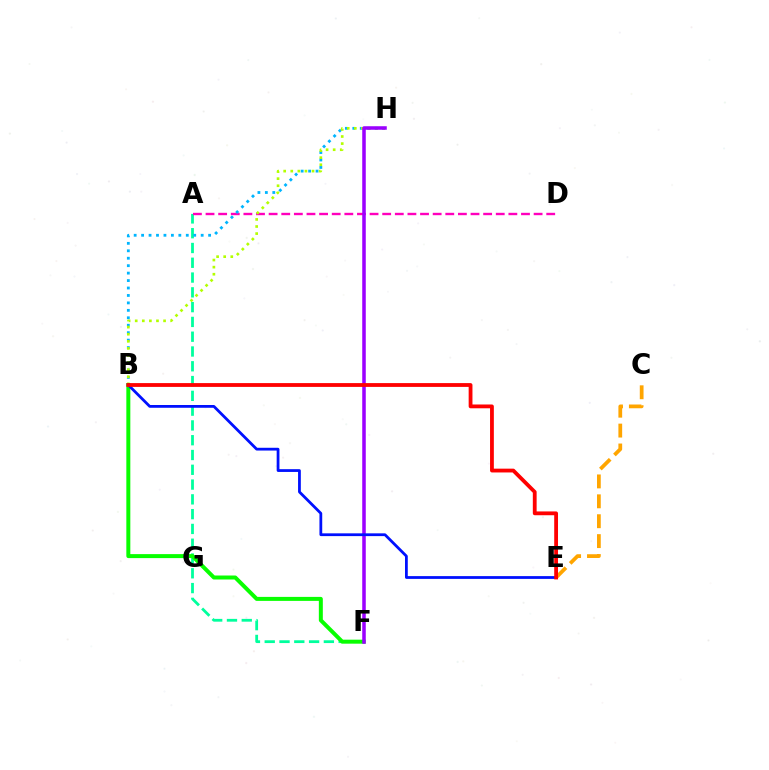{('A', 'F'): [{'color': '#00ff9d', 'line_style': 'dashed', 'thickness': 2.01}], ('A', 'D'): [{'color': '#ff00bd', 'line_style': 'dashed', 'thickness': 1.71}], ('C', 'E'): [{'color': '#ffa500', 'line_style': 'dashed', 'thickness': 2.7}], ('B', 'H'): [{'color': '#00b5ff', 'line_style': 'dotted', 'thickness': 2.02}, {'color': '#b3ff00', 'line_style': 'dotted', 'thickness': 1.93}], ('B', 'F'): [{'color': '#08ff00', 'line_style': 'solid', 'thickness': 2.87}], ('F', 'H'): [{'color': '#9b00ff', 'line_style': 'solid', 'thickness': 2.54}], ('B', 'E'): [{'color': '#0010ff', 'line_style': 'solid', 'thickness': 2.0}, {'color': '#ff0000', 'line_style': 'solid', 'thickness': 2.74}]}